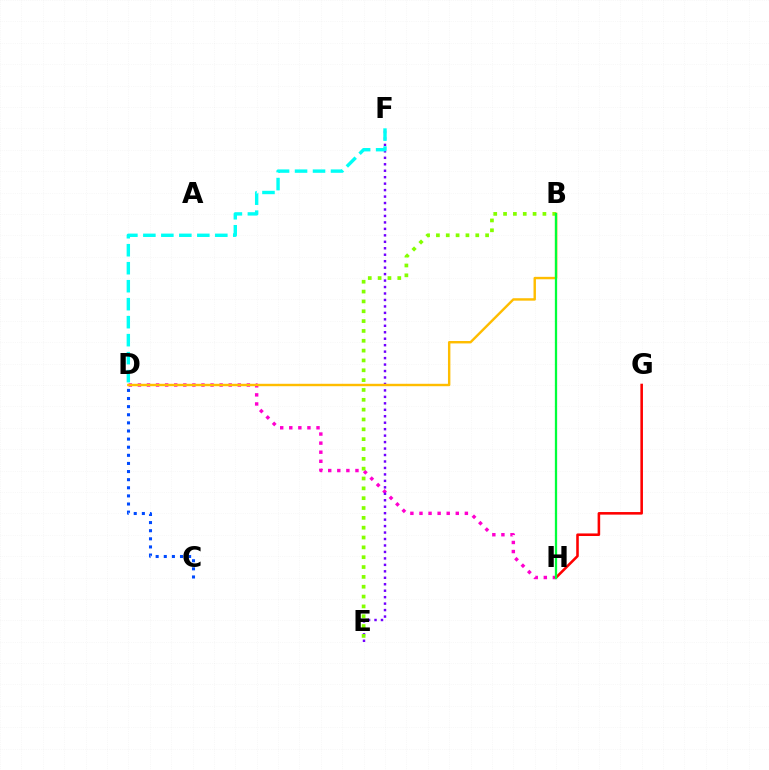{('D', 'H'): [{'color': '#ff00cf', 'line_style': 'dotted', 'thickness': 2.47}], ('E', 'F'): [{'color': '#7200ff', 'line_style': 'dotted', 'thickness': 1.76}], ('G', 'H'): [{'color': '#ff0000', 'line_style': 'solid', 'thickness': 1.85}], ('B', 'E'): [{'color': '#84ff00', 'line_style': 'dotted', 'thickness': 2.67}], ('D', 'F'): [{'color': '#00fff6', 'line_style': 'dashed', 'thickness': 2.44}], ('B', 'D'): [{'color': '#ffbd00', 'line_style': 'solid', 'thickness': 1.74}], ('C', 'D'): [{'color': '#004bff', 'line_style': 'dotted', 'thickness': 2.2}], ('B', 'H'): [{'color': '#00ff39', 'line_style': 'solid', 'thickness': 1.64}]}